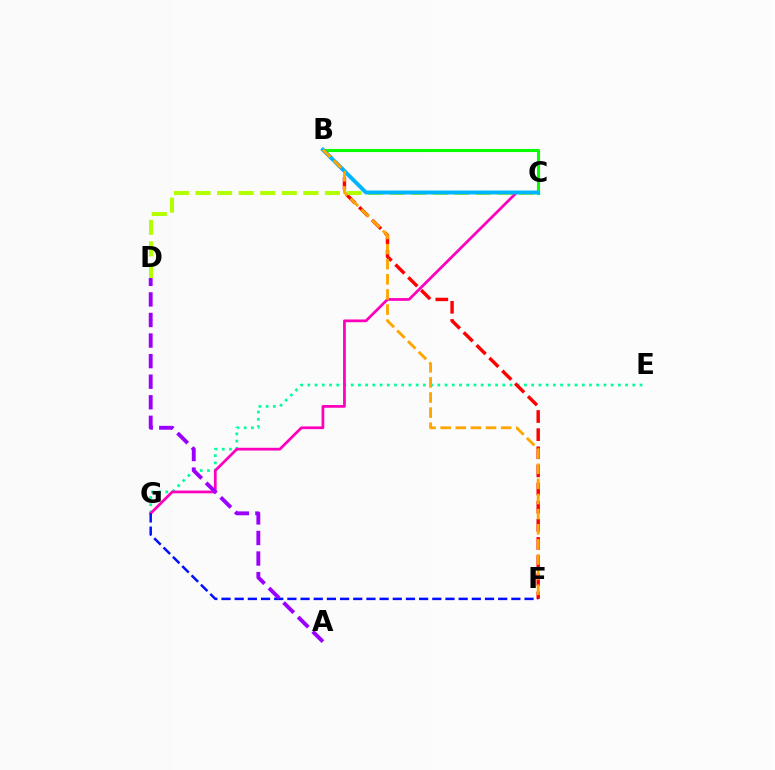{('B', 'C'): [{'color': '#08ff00', 'line_style': 'solid', 'thickness': 2.23}, {'color': '#00b5ff', 'line_style': 'solid', 'thickness': 2.82}], ('E', 'G'): [{'color': '#00ff9d', 'line_style': 'dotted', 'thickness': 1.96}], ('B', 'F'): [{'color': '#ff0000', 'line_style': 'dashed', 'thickness': 2.46}, {'color': '#ffa500', 'line_style': 'dashed', 'thickness': 2.05}], ('C', 'G'): [{'color': '#ff00bd', 'line_style': 'solid', 'thickness': 1.98}], ('C', 'D'): [{'color': '#b3ff00', 'line_style': 'dashed', 'thickness': 2.93}], ('F', 'G'): [{'color': '#0010ff', 'line_style': 'dashed', 'thickness': 1.79}], ('A', 'D'): [{'color': '#9b00ff', 'line_style': 'dashed', 'thickness': 2.79}]}